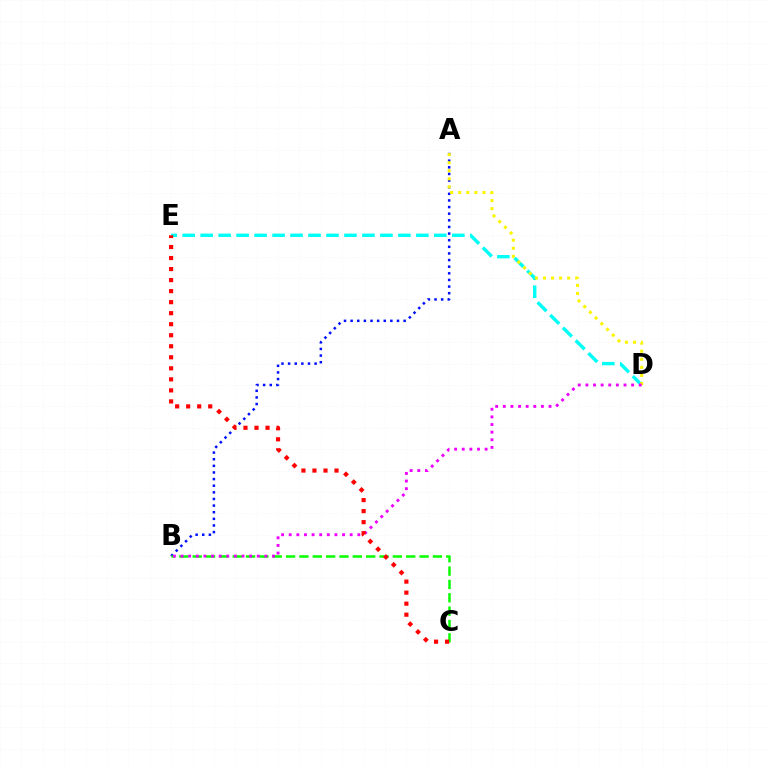{('A', 'B'): [{'color': '#0010ff', 'line_style': 'dotted', 'thickness': 1.8}], ('D', 'E'): [{'color': '#00fff6', 'line_style': 'dashed', 'thickness': 2.44}], ('A', 'D'): [{'color': '#fcf500', 'line_style': 'dotted', 'thickness': 2.19}], ('B', 'C'): [{'color': '#08ff00', 'line_style': 'dashed', 'thickness': 1.81}], ('B', 'D'): [{'color': '#ee00ff', 'line_style': 'dotted', 'thickness': 2.07}], ('C', 'E'): [{'color': '#ff0000', 'line_style': 'dotted', 'thickness': 3.0}]}